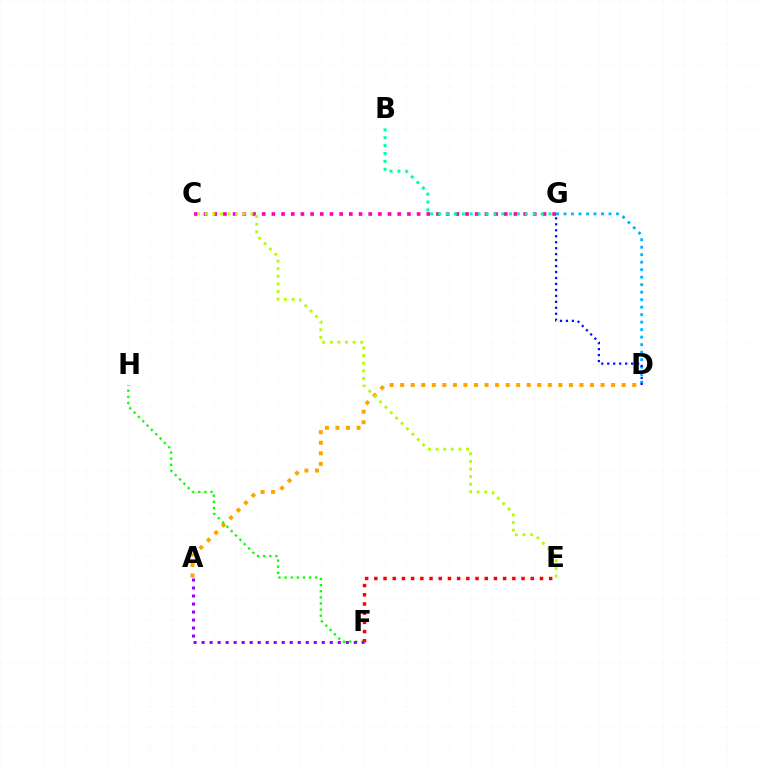{('C', 'G'): [{'color': '#ff00bd', 'line_style': 'dotted', 'thickness': 2.63}], ('A', 'D'): [{'color': '#ffa500', 'line_style': 'dotted', 'thickness': 2.87}], ('D', 'G'): [{'color': '#00b5ff', 'line_style': 'dotted', 'thickness': 2.04}, {'color': '#0010ff', 'line_style': 'dotted', 'thickness': 1.62}], ('F', 'H'): [{'color': '#08ff00', 'line_style': 'dotted', 'thickness': 1.66}], ('A', 'F'): [{'color': '#9b00ff', 'line_style': 'dotted', 'thickness': 2.18}], ('B', 'G'): [{'color': '#00ff9d', 'line_style': 'dotted', 'thickness': 2.14}], ('E', 'F'): [{'color': '#ff0000', 'line_style': 'dotted', 'thickness': 2.5}], ('C', 'E'): [{'color': '#b3ff00', 'line_style': 'dotted', 'thickness': 2.07}]}